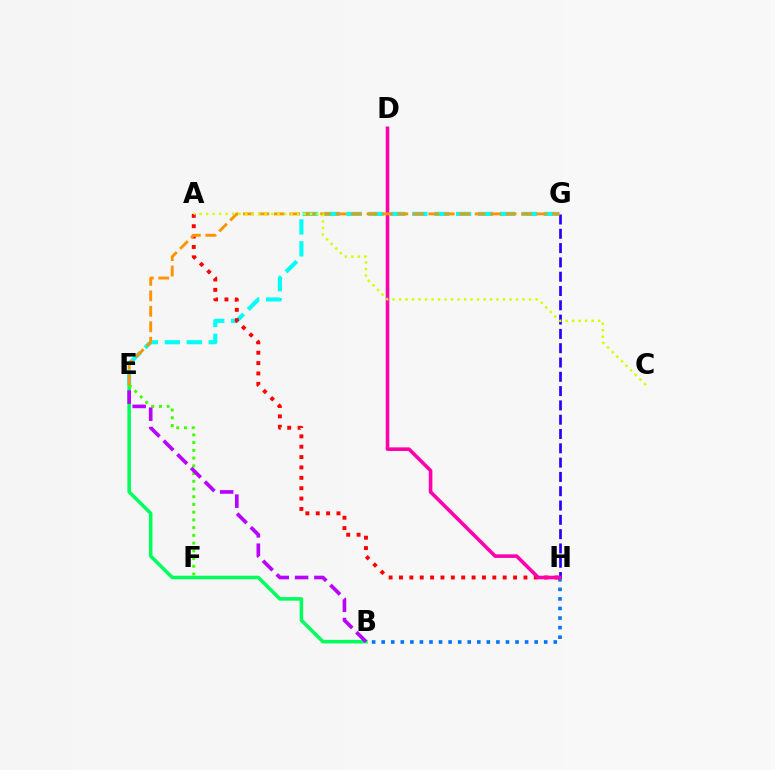{('B', 'H'): [{'color': '#0074ff', 'line_style': 'dotted', 'thickness': 2.6}], ('B', 'E'): [{'color': '#00ff5c', 'line_style': 'solid', 'thickness': 2.55}, {'color': '#b900ff', 'line_style': 'dashed', 'thickness': 2.63}], ('E', 'G'): [{'color': '#00fff6', 'line_style': 'dashed', 'thickness': 2.98}, {'color': '#ff9400', 'line_style': 'dashed', 'thickness': 2.1}], ('A', 'H'): [{'color': '#ff0000', 'line_style': 'dotted', 'thickness': 2.82}], ('G', 'H'): [{'color': '#2500ff', 'line_style': 'dashed', 'thickness': 1.94}], ('D', 'H'): [{'color': '#ff00ac', 'line_style': 'solid', 'thickness': 2.59}], ('E', 'F'): [{'color': '#3dff00', 'line_style': 'dotted', 'thickness': 2.1}], ('A', 'C'): [{'color': '#d1ff00', 'line_style': 'dotted', 'thickness': 1.77}]}